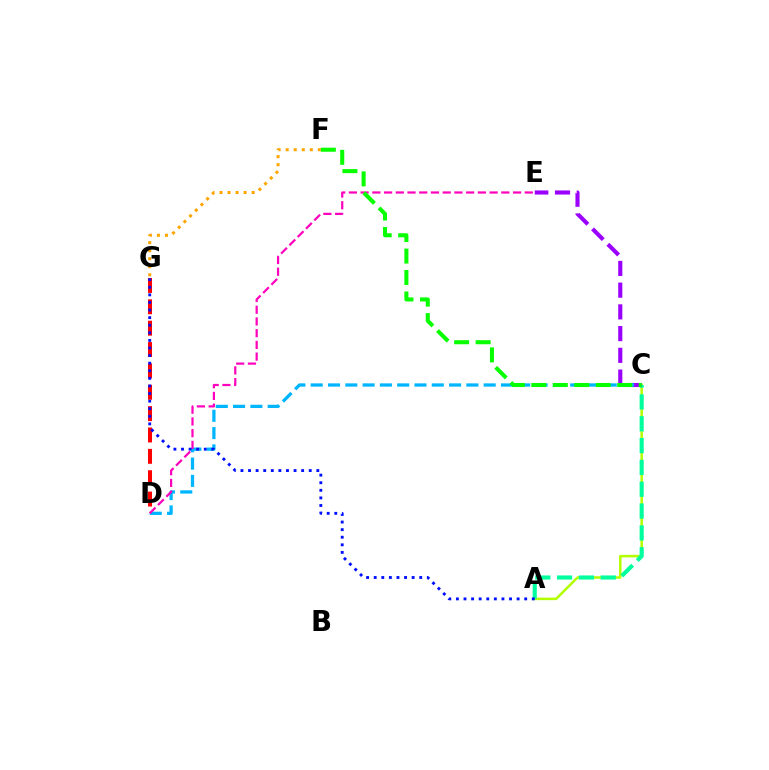{('A', 'C'): [{'color': '#b3ff00', 'line_style': 'solid', 'thickness': 1.82}, {'color': '#00ff9d', 'line_style': 'dashed', 'thickness': 2.97}], ('C', 'E'): [{'color': '#9b00ff', 'line_style': 'dashed', 'thickness': 2.95}], ('D', 'G'): [{'color': '#ff0000', 'line_style': 'dashed', 'thickness': 2.9}], ('C', 'D'): [{'color': '#00b5ff', 'line_style': 'dashed', 'thickness': 2.35}], ('D', 'E'): [{'color': '#ff00bd', 'line_style': 'dashed', 'thickness': 1.59}], ('A', 'G'): [{'color': '#0010ff', 'line_style': 'dotted', 'thickness': 2.06}], ('F', 'G'): [{'color': '#ffa500', 'line_style': 'dotted', 'thickness': 2.18}], ('C', 'F'): [{'color': '#08ff00', 'line_style': 'dashed', 'thickness': 2.92}]}